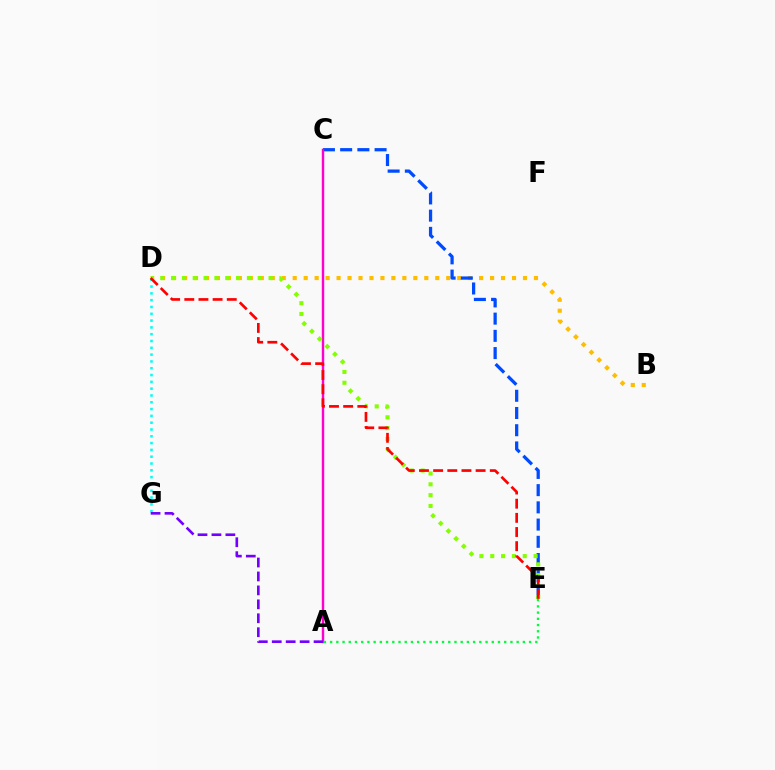{('B', 'D'): [{'color': '#ffbd00', 'line_style': 'dotted', 'thickness': 2.98}], ('D', 'G'): [{'color': '#00fff6', 'line_style': 'dotted', 'thickness': 1.85}], ('C', 'E'): [{'color': '#004bff', 'line_style': 'dashed', 'thickness': 2.34}], ('A', 'C'): [{'color': '#ff00cf', 'line_style': 'solid', 'thickness': 1.75}], ('D', 'E'): [{'color': '#84ff00', 'line_style': 'dotted', 'thickness': 2.94}, {'color': '#ff0000', 'line_style': 'dashed', 'thickness': 1.92}], ('A', 'E'): [{'color': '#00ff39', 'line_style': 'dotted', 'thickness': 1.69}], ('A', 'G'): [{'color': '#7200ff', 'line_style': 'dashed', 'thickness': 1.89}]}